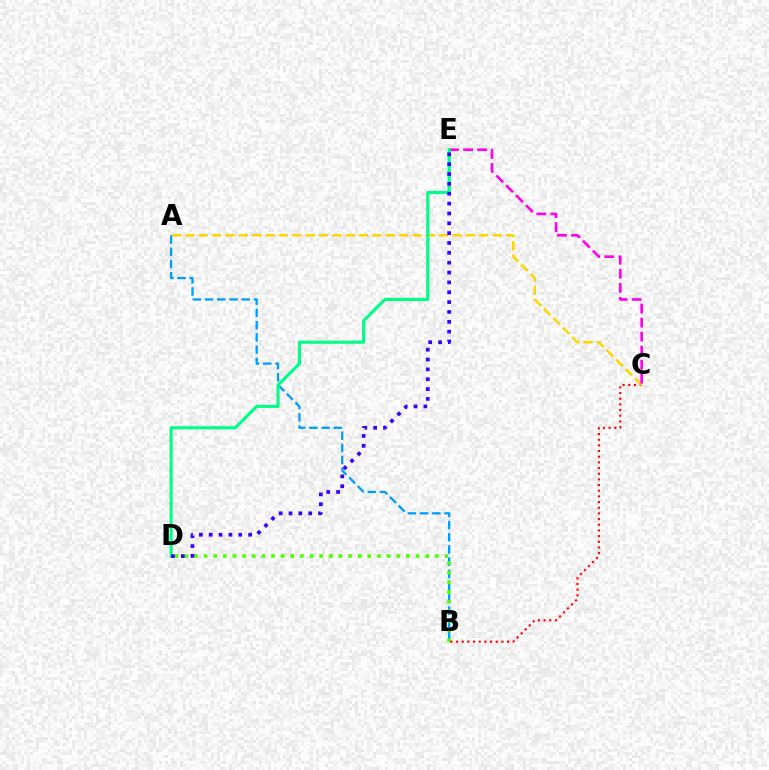{('A', 'B'): [{'color': '#009eff', 'line_style': 'dashed', 'thickness': 1.66}], ('B', 'D'): [{'color': '#4fff00', 'line_style': 'dotted', 'thickness': 2.62}], ('B', 'C'): [{'color': '#ff0000', 'line_style': 'dotted', 'thickness': 1.54}], ('A', 'C'): [{'color': '#ffd500', 'line_style': 'dashed', 'thickness': 1.81}], ('C', 'E'): [{'color': '#ff00ed', 'line_style': 'dashed', 'thickness': 1.91}], ('D', 'E'): [{'color': '#00ff86', 'line_style': 'solid', 'thickness': 2.26}, {'color': '#3700ff', 'line_style': 'dotted', 'thickness': 2.68}]}